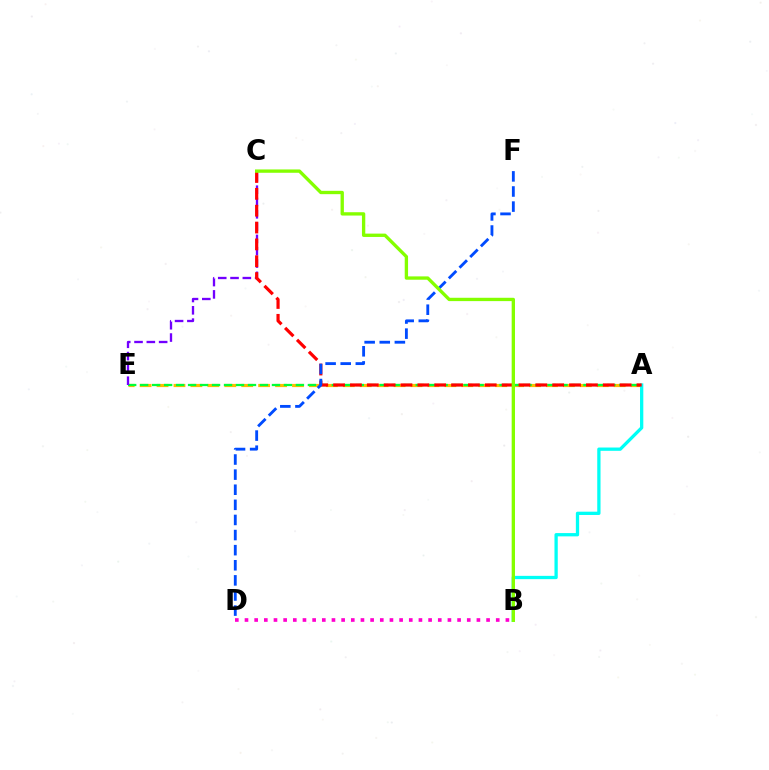{('A', 'E'): [{'color': '#ffbd00', 'line_style': 'dashed', 'thickness': 2.3}, {'color': '#00ff39', 'line_style': 'dashed', 'thickness': 1.63}], ('B', 'D'): [{'color': '#ff00cf', 'line_style': 'dotted', 'thickness': 2.63}], ('A', 'B'): [{'color': '#00fff6', 'line_style': 'solid', 'thickness': 2.37}], ('C', 'E'): [{'color': '#7200ff', 'line_style': 'dashed', 'thickness': 1.67}], ('A', 'C'): [{'color': '#ff0000', 'line_style': 'dashed', 'thickness': 2.29}], ('D', 'F'): [{'color': '#004bff', 'line_style': 'dashed', 'thickness': 2.05}], ('B', 'C'): [{'color': '#84ff00', 'line_style': 'solid', 'thickness': 2.4}]}